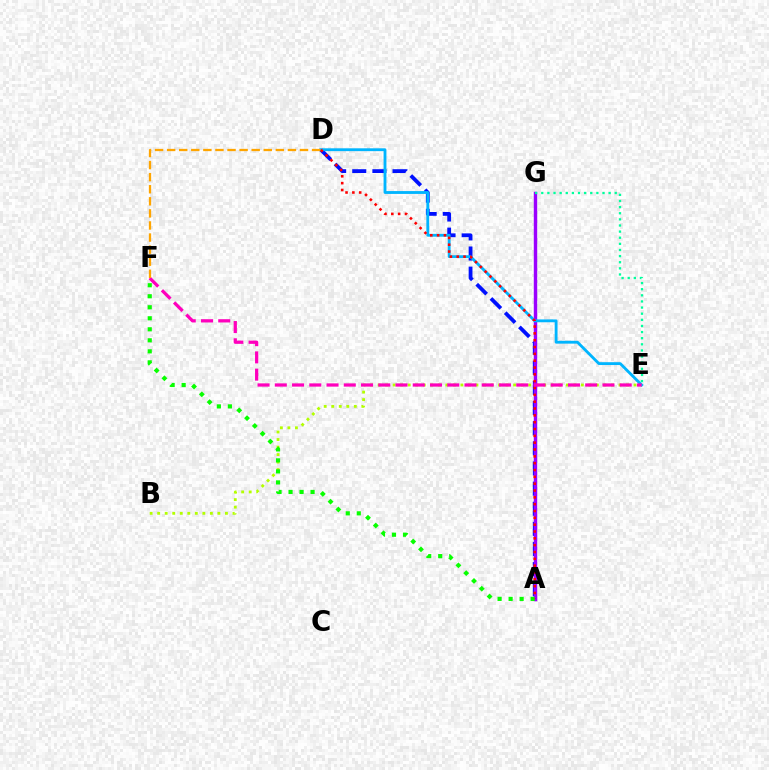{('A', 'D'): [{'color': '#0010ff', 'line_style': 'dashed', 'thickness': 2.73}, {'color': '#ff0000', 'line_style': 'dotted', 'thickness': 1.86}], ('B', 'E'): [{'color': '#b3ff00', 'line_style': 'dotted', 'thickness': 2.05}], ('A', 'G'): [{'color': '#9b00ff', 'line_style': 'solid', 'thickness': 2.47}], ('E', 'G'): [{'color': '#00ff9d', 'line_style': 'dotted', 'thickness': 1.66}], ('A', 'F'): [{'color': '#08ff00', 'line_style': 'dotted', 'thickness': 2.99}], ('D', 'E'): [{'color': '#00b5ff', 'line_style': 'solid', 'thickness': 2.05}], ('E', 'F'): [{'color': '#ff00bd', 'line_style': 'dashed', 'thickness': 2.34}], ('D', 'F'): [{'color': '#ffa500', 'line_style': 'dashed', 'thickness': 1.64}]}